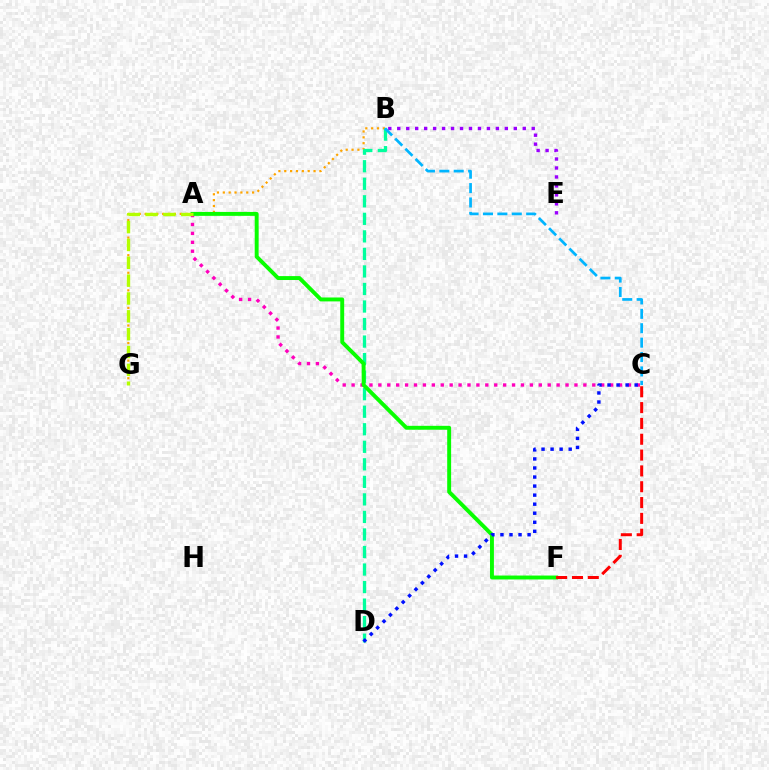{('B', 'G'): [{'color': '#ffa500', 'line_style': 'dotted', 'thickness': 1.59}], ('B', 'D'): [{'color': '#00ff9d', 'line_style': 'dashed', 'thickness': 2.38}], ('A', 'C'): [{'color': '#ff00bd', 'line_style': 'dotted', 'thickness': 2.42}], ('A', 'F'): [{'color': '#08ff00', 'line_style': 'solid', 'thickness': 2.82}], ('B', 'E'): [{'color': '#9b00ff', 'line_style': 'dotted', 'thickness': 2.44}], ('C', 'D'): [{'color': '#0010ff', 'line_style': 'dotted', 'thickness': 2.46}], ('B', 'C'): [{'color': '#00b5ff', 'line_style': 'dashed', 'thickness': 1.96}], ('A', 'G'): [{'color': '#b3ff00', 'line_style': 'dashed', 'thickness': 2.42}], ('C', 'F'): [{'color': '#ff0000', 'line_style': 'dashed', 'thickness': 2.15}]}